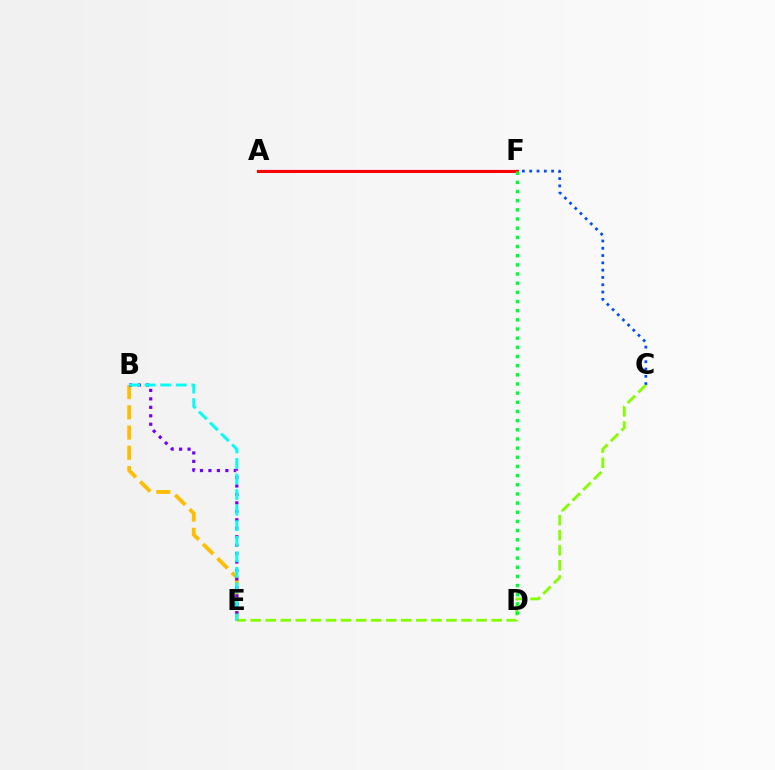{('C', 'F'): [{'color': '#004bff', 'line_style': 'dotted', 'thickness': 1.98}], ('C', 'E'): [{'color': '#84ff00', 'line_style': 'dashed', 'thickness': 2.05}], ('B', 'E'): [{'color': '#ffbd00', 'line_style': 'dashed', 'thickness': 2.75}, {'color': '#7200ff', 'line_style': 'dotted', 'thickness': 2.3}, {'color': '#00fff6', 'line_style': 'dashed', 'thickness': 2.11}], ('A', 'F'): [{'color': '#ff00cf', 'line_style': 'solid', 'thickness': 1.56}, {'color': '#ff0000', 'line_style': 'solid', 'thickness': 2.17}], ('D', 'F'): [{'color': '#00ff39', 'line_style': 'dotted', 'thickness': 2.49}]}